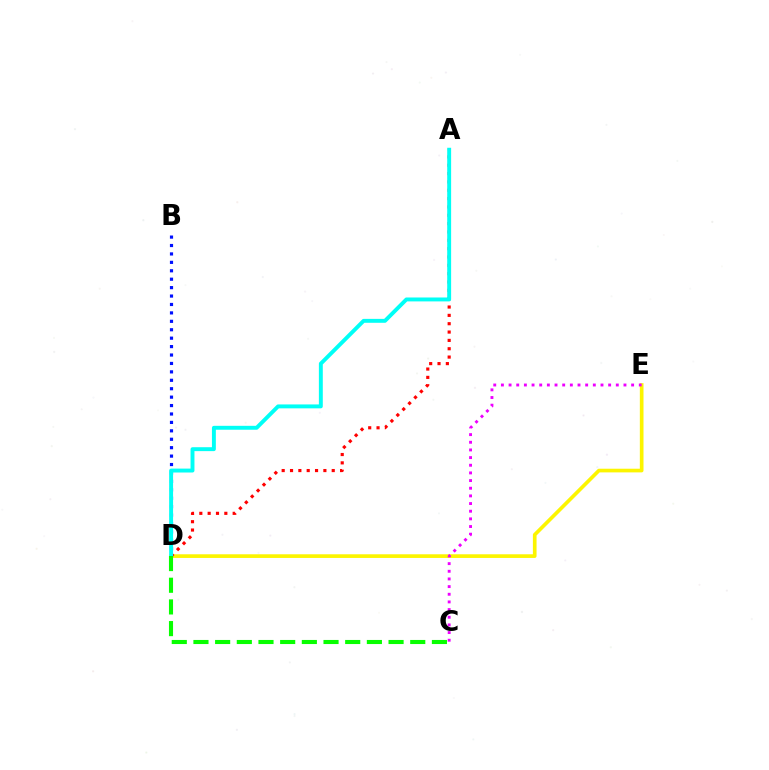{('D', 'E'): [{'color': '#fcf500', 'line_style': 'solid', 'thickness': 2.64}], ('A', 'D'): [{'color': '#ff0000', 'line_style': 'dotted', 'thickness': 2.27}, {'color': '#00fff6', 'line_style': 'solid', 'thickness': 2.82}], ('C', 'E'): [{'color': '#ee00ff', 'line_style': 'dotted', 'thickness': 2.08}], ('B', 'D'): [{'color': '#0010ff', 'line_style': 'dotted', 'thickness': 2.29}], ('C', 'D'): [{'color': '#08ff00', 'line_style': 'dashed', 'thickness': 2.94}]}